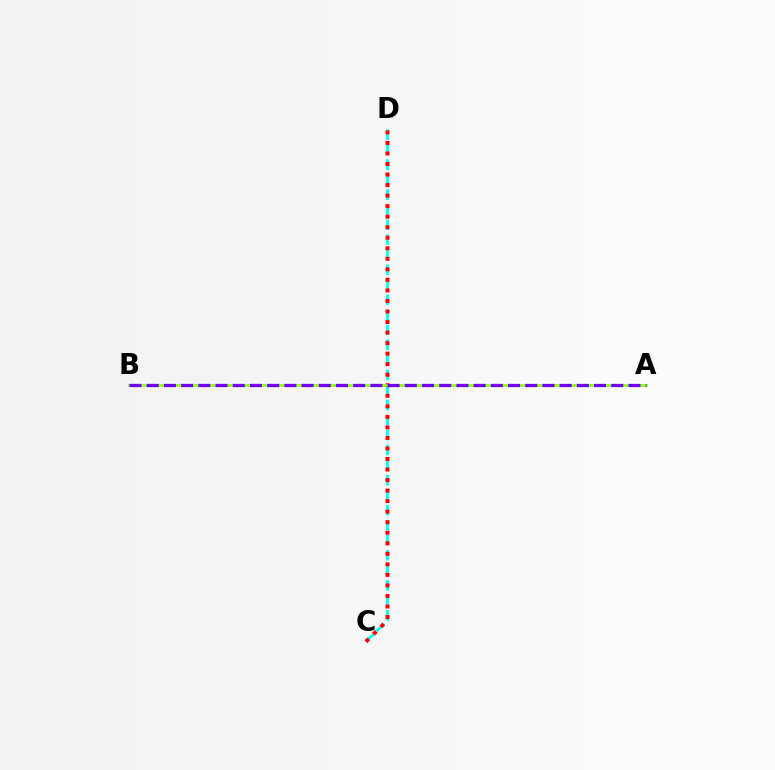{('C', 'D'): [{'color': '#00fff6', 'line_style': 'dashed', 'thickness': 2.04}, {'color': '#ff0000', 'line_style': 'dotted', 'thickness': 2.86}], ('A', 'B'): [{'color': '#84ff00', 'line_style': 'solid', 'thickness': 1.87}, {'color': '#7200ff', 'line_style': 'dashed', 'thickness': 2.34}]}